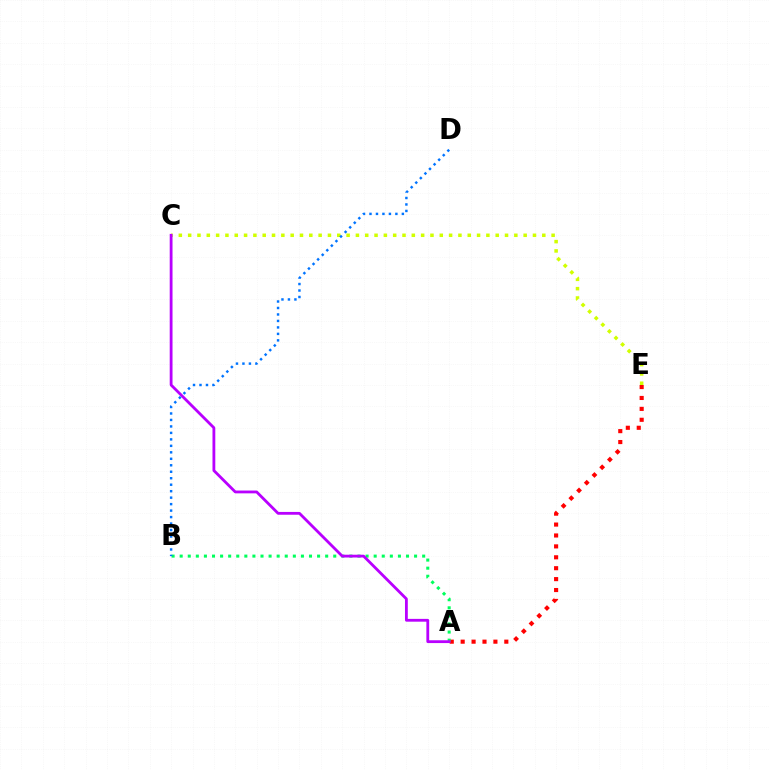{('A', 'E'): [{'color': '#ff0000', 'line_style': 'dotted', 'thickness': 2.96}], ('A', 'B'): [{'color': '#00ff5c', 'line_style': 'dotted', 'thickness': 2.2}], ('C', 'E'): [{'color': '#d1ff00', 'line_style': 'dotted', 'thickness': 2.53}], ('A', 'C'): [{'color': '#b900ff', 'line_style': 'solid', 'thickness': 2.02}], ('B', 'D'): [{'color': '#0074ff', 'line_style': 'dotted', 'thickness': 1.76}]}